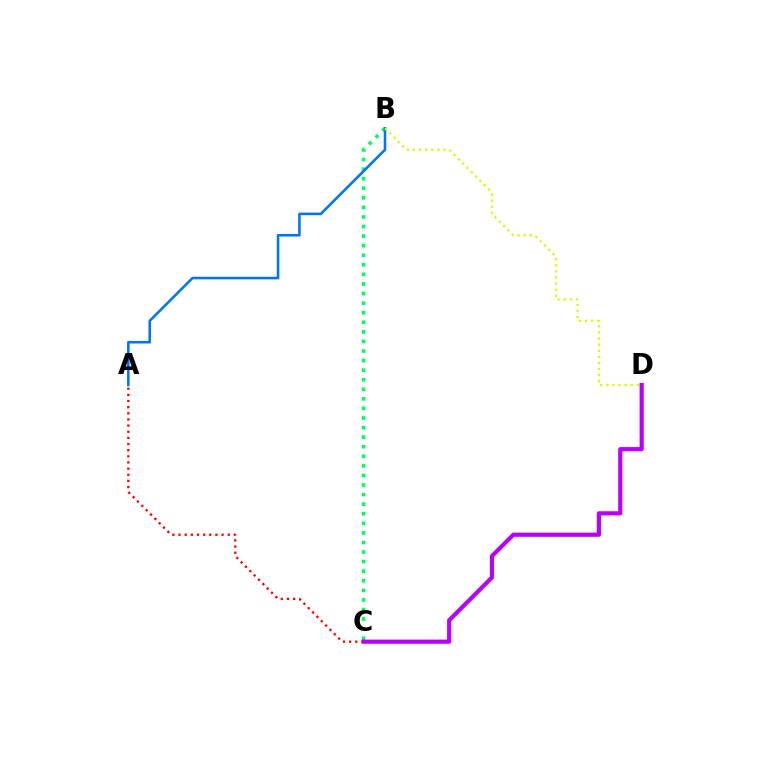{('B', 'C'): [{'color': '#00ff5c', 'line_style': 'dotted', 'thickness': 2.6}], ('A', 'B'): [{'color': '#0074ff', 'line_style': 'solid', 'thickness': 1.84}], ('A', 'C'): [{'color': '#ff0000', 'line_style': 'dotted', 'thickness': 1.67}], ('C', 'D'): [{'color': '#b900ff', 'line_style': 'solid', 'thickness': 3.0}], ('B', 'D'): [{'color': '#d1ff00', 'line_style': 'dotted', 'thickness': 1.66}]}